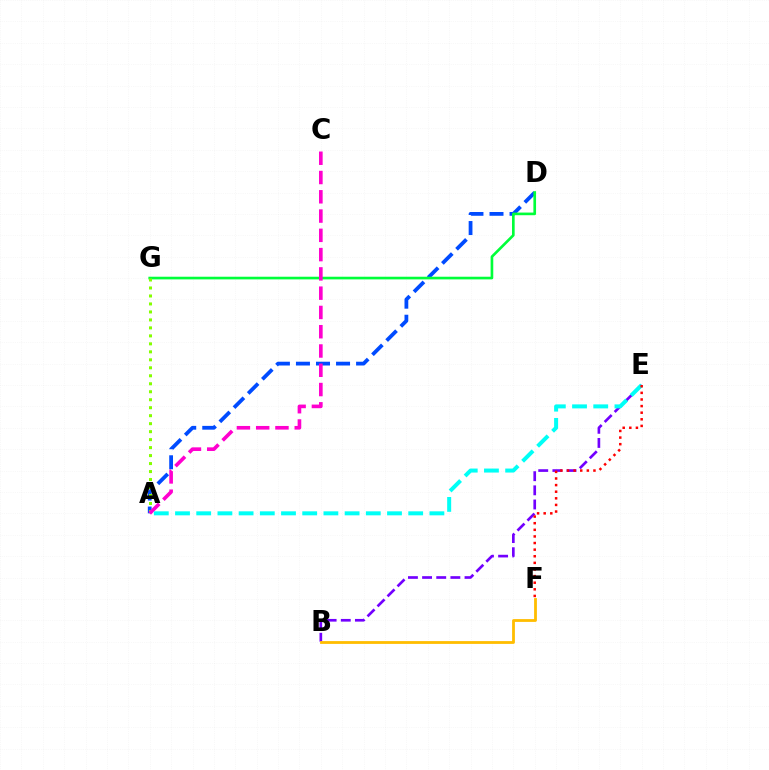{('A', 'D'): [{'color': '#004bff', 'line_style': 'dashed', 'thickness': 2.72}], ('D', 'G'): [{'color': '#00ff39', 'line_style': 'solid', 'thickness': 1.91}], ('B', 'E'): [{'color': '#7200ff', 'line_style': 'dashed', 'thickness': 1.92}], ('B', 'F'): [{'color': '#ffbd00', 'line_style': 'solid', 'thickness': 2.02}], ('A', 'G'): [{'color': '#84ff00', 'line_style': 'dotted', 'thickness': 2.17}], ('A', 'C'): [{'color': '#ff00cf', 'line_style': 'dashed', 'thickness': 2.62}], ('A', 'E'): [{'color': '#00fff6', 'line_style': 'dashed', 'thickness': 2.88}], ('E', 'F'): [{'color': '#ff0000', 'line_style': 'dotted', 'thickness': 1.8}]}